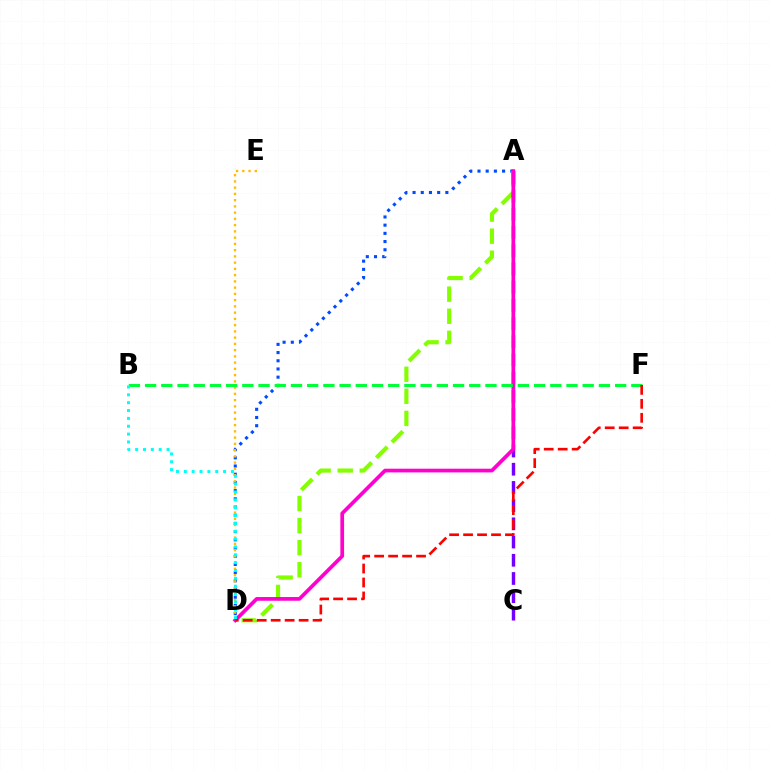{('A', 'D'): [{'color': '#004bff', 'line_style': 'dotted', 'thickness': 2.23}, {'color': '#84ff00', 'line_style': 'dashed', 'thickness': 3.0}, {'color': '#ff00cf', 'line_style': 'solid', 'thickness': 2.67}], ('D', 'E'): [{'color': '#ffbd00', 'line_style': 'dotted', 'thickness': 1.7}], ('A', 'C'): [{'color': '#7200ff', 'line_style': 'dashed', 'thickness': 2.47}], ('B', 'F'): [{'color': '#00ff39', 'line_style': 'dashed', 'thickness': 2.2}], ('D', 'F'): [{'color': '#ff0000', 'line_style': 'dashed', 'thickness': 1.9}], ('B', 'D'): [{'color': '#00fff6', 'line_style': 'dotted', 'thickness': 2.13}]}